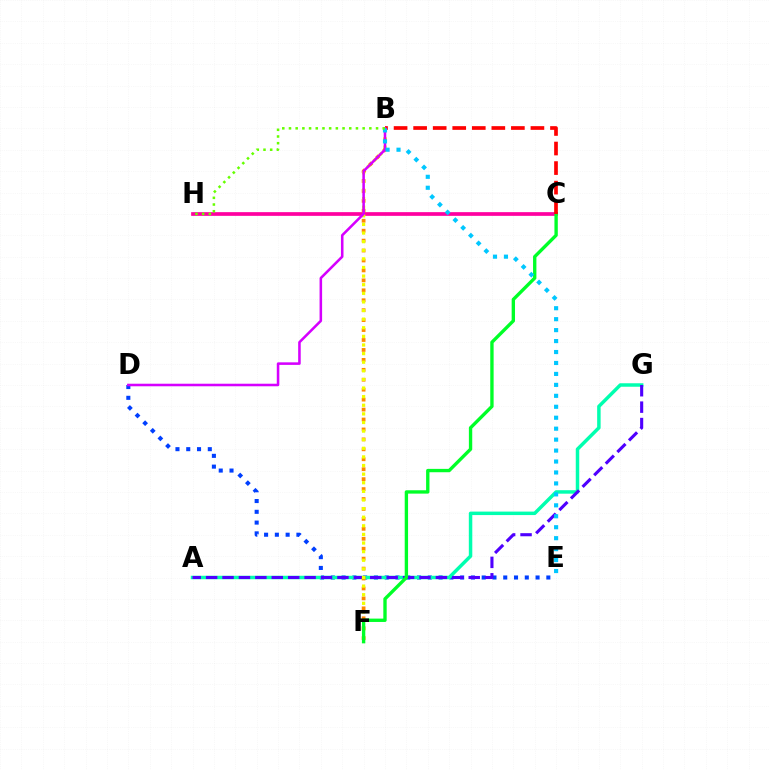{('D', 'E'): [{'color': '#003fff', 'line_style': 'dotted', 'thickness': 2.93}], ('A', 'G'): [{'color': '#00ffaf', 'line_style': 'solid', 'thickness': 2.5}, {'color': '#4f00ff', 'line_style': 'dashed', 'thickness': 2.23}], ('C', 'H'): [{'color': '#ff00a0', 'line_style': 'solid', 'thickness': 2.67}], ('B', 'F'): [{'color': '#ff8800', 'line_style': 'dotted', 'thickness': 2.7}, {'color': '#eeff00', 'line_style': 'dotted', 'thickness': 2.34}], ('C', 'F'): [{'color': '#00ff27', 'line_style': 'solid', 'thickness': 2.42}], ('B', 'C'): [{'color': '#ff0000', 'line_style': 'dashed', 'thickness': 2.66}], ('B', 'D'): [{'color': '#d600ff', 'line_style': 'solid', 'thickness': 1.84}], ('B', 'E'): [{'color': '#00c7ff', 'line_style': 'dotted', 'thickness': 2.98}], ('B', 'H'): [{'color': '#66ff00', 'line_style': 'dotted', 'thickness': 1.82}]}